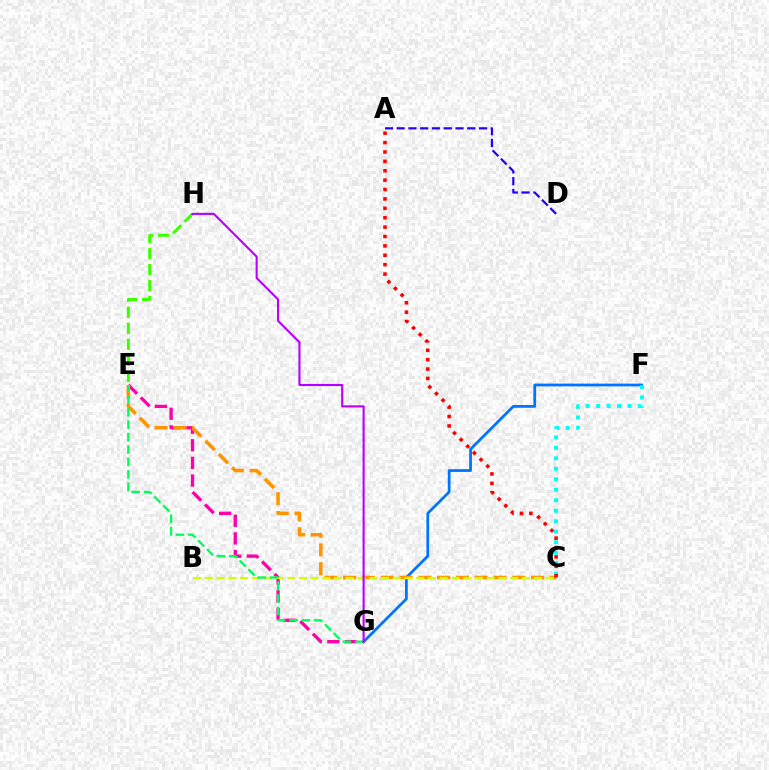{('E', 'G'): [{'color': '#ff00ac', 'line_style': 'dashed', 'thickness': 2.39}, {'color': '#00ff5c', 'line_style': 'dashed', 'thickness': 1.69}], ('F', 'G'): [{'color': '#0074ff', 'line_style': 'solid', 'thickness': 1.98}], ('C', 'E'): [{'color': '#ff9400', 'line_style': 'dashed', 'thickness': 2.55}], ('A', 'D'): [{'color': '#2500ff', 'line_style': 'dashed', 'thickness': 1.6}], ('C', 'F'): [{'color': '#00fff6', 'line_style': 'dotted', 'thickness': 2.85}], ('A', 'C'): [{'color': '#ff0000', 'line_style': 'dotted', 'thickness': 2.55}], ('B', 'C'): [{'color': '#d1ff00', 'line_style': 'dashed', 'thickness': 1.6}], ('E', 'H'): [{'color': '#3dff00', 'line_style': 'dashed', 'thickness': 2.18}], ('G', 'H'): [{'color': '#b900ff', 'line_style': 'solid', 'thickness': 1.52}]}